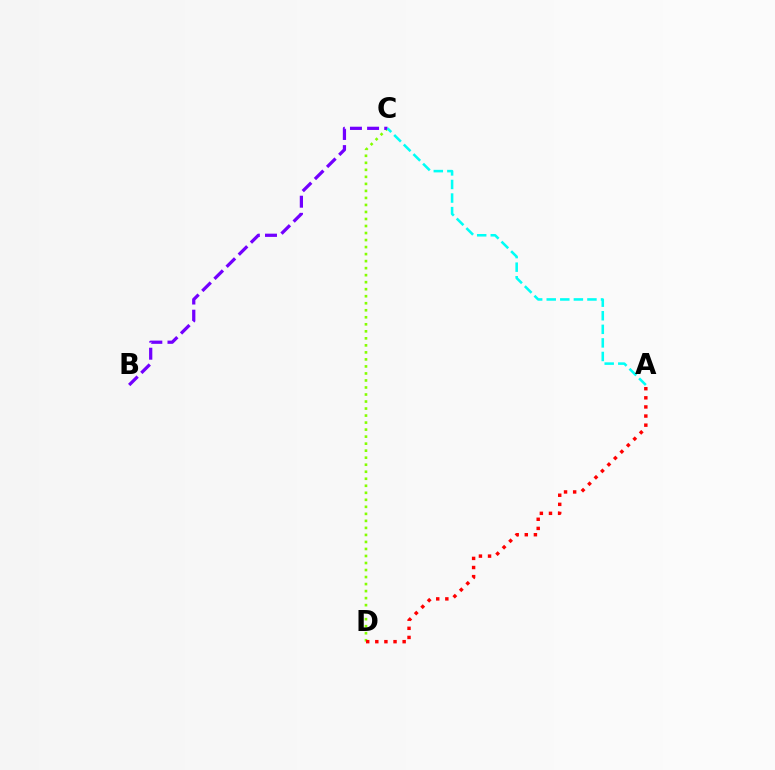{('C', 'D'): [{'color': '#84ff00', 'line_style': 'dotted', 'thickness': 1.91}], ('A', 'D'): [{'color': '#ff0000', 'line_style': 'dotted', 'thickness': 2.48}], ('B', 'C'): [{'color': '#7200ff', 'line_style': 'dashed', 'thickness': 2.33}], ('A', 'C'): [{'color': '#00fff6', 'line_style': 'dashed', 'thickness': 1.84}]}